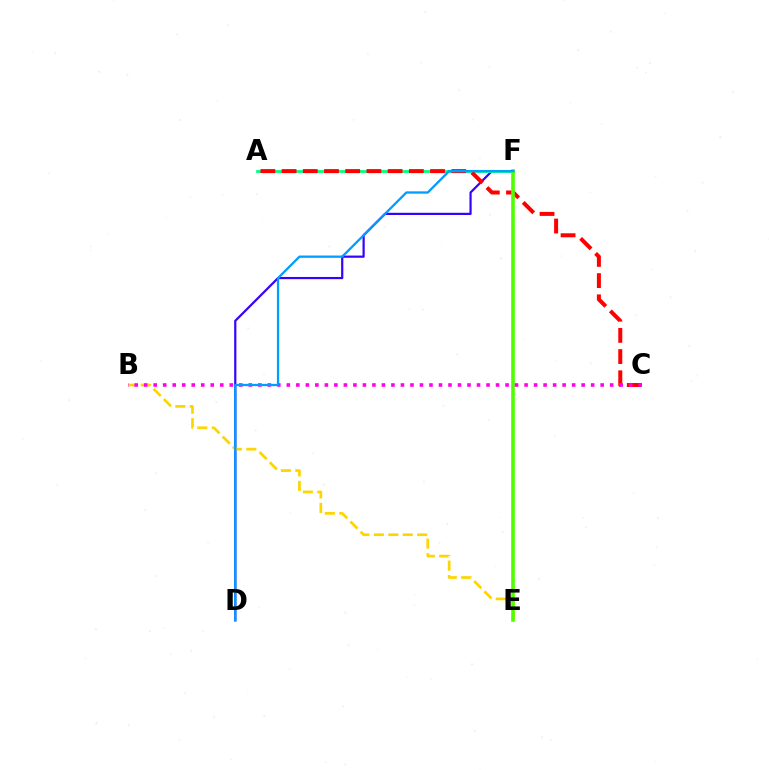{('D', 'F'): [{'color': '#3700ff', 'line_style': 'solid', 'thickness': 1.58}, {'color': '#009eff', 'line_style': 'solid', 'thickness': 1.65}], ('B', 'E'): [{'color': '#ffd500', 'line_style': 'dashed', 'thickness': 1.96}], ('A', 'F'): [{'color': '#00ff86', 'line_style': 'solid', 'thickness': 2.02}], ('A', 'C'): [{'color': '#ff0000', 'line_style': 'dashed', 'thickness': 2.88}], ('E', 'F'): [{'color': '#4fff00', 'line_style': 'solid', 'thickness': 2.6}], ('B', 'C'): [{'color': '#ff00ed', 'line_style': 'dotted', 'thickness': 2.58}]}